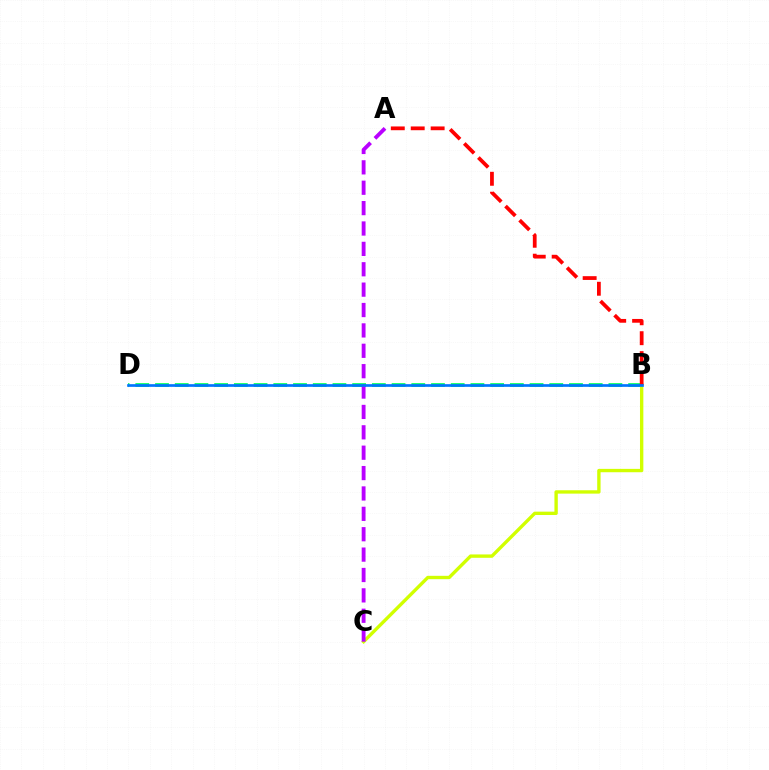{('B', 'D'): [{'color': '#00ff5c', 'line_style': 'dashed', 'thickness': 2.68}, {'color': '#0074ff', 'line_style': 'solid', 'thickness': 1.92}], ('B', 'C'): [{'color': '#d1ff00', 'line_style': 'solid', 'thickness': 2.42}], ('A', 'C'): [{'color': '#b900ff', 'line_style': 'dashed', 'thickness': 2.77}], ('A', 'B'): [{'color': '#ff0000', 'line_style': 'dashed', 'thickness': 2.71}]}